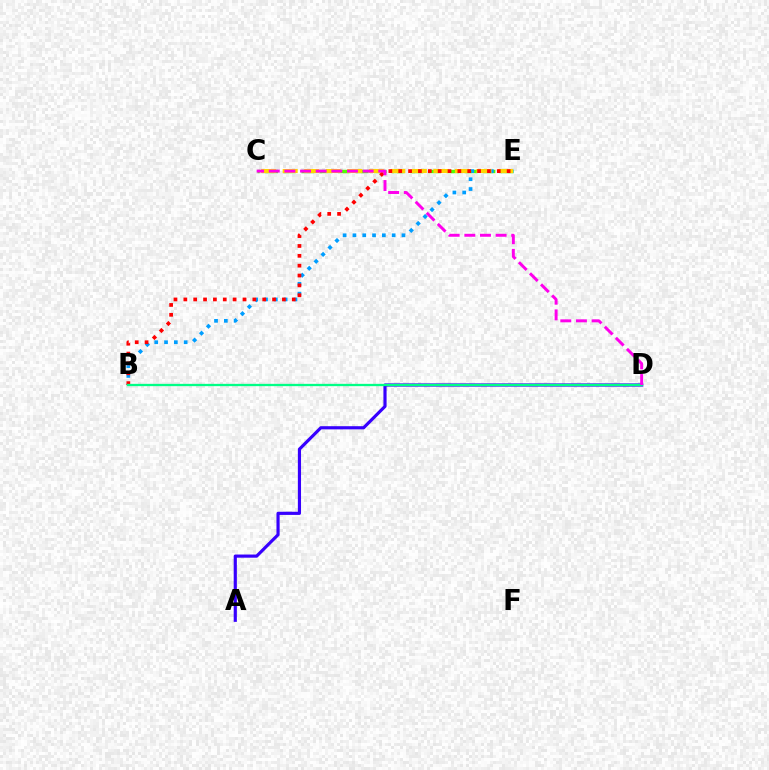{('A', 'D'): [{'color': '#3700ff', 'line_style': 'solid', 'thickness': 2.28}], ('C', 'E'): [{'color': '#4fff00', 'line_style': 'dashed', 'thickness': 2.46}, {'color': '#ffd500', 'line_style': 'dashed', 'thickness': 2.93}], ('B', 'E'): [{'color': '#009eff', 'line_style': 'dotted', 'thickness': 2.66}, {'color': '#ff0000', 'line_style': 'dotted', 'thickness': 2.68}], ('B', 'D'): [{'color': '#00ff86', 'line_style': 'solid', 'thickness': 1.66}], ('C', 'D'): [{'color': '#ff00ed', 'line_style': 'dashed', 'thickness': 2.13}]}